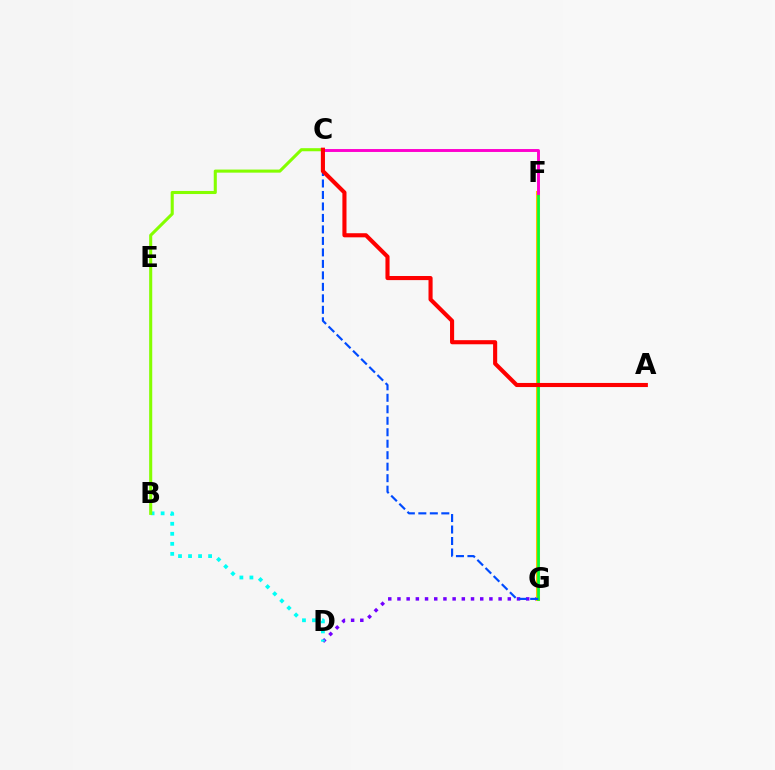{('D', 'G'): [{'color': '#7200ff', 'line_style': 'dotted', 'thickness': 2.5}], ('F', 'G'): [{'color': '#ffbd00', 'line_style': 'solid', 'thickness': 2.91}, {'color': '#00ff39', 'line_style': 'solid', 'thickness': 1.91}], ('C', 'G'): [{'color': '#004bff', 'line_style': 'dashed', 'thickness': 1.56}], ('B', 'D'): [{'color': '#00fff6', 'line_style': 'dotted', 'thickness': 2.72}], ('C', 'F'): [{'color': '#ff00cf', 'line_style': 'solid', 'thickness': 2.1}], ('B', 'C'): [{'color': '#84ff00', 'line_style': 'solid', 'thickness': 2.22}], ('A', 'C'): [{'color': '#ff0000', 'line_style': 'solid', 'thickness': 2.95}]}